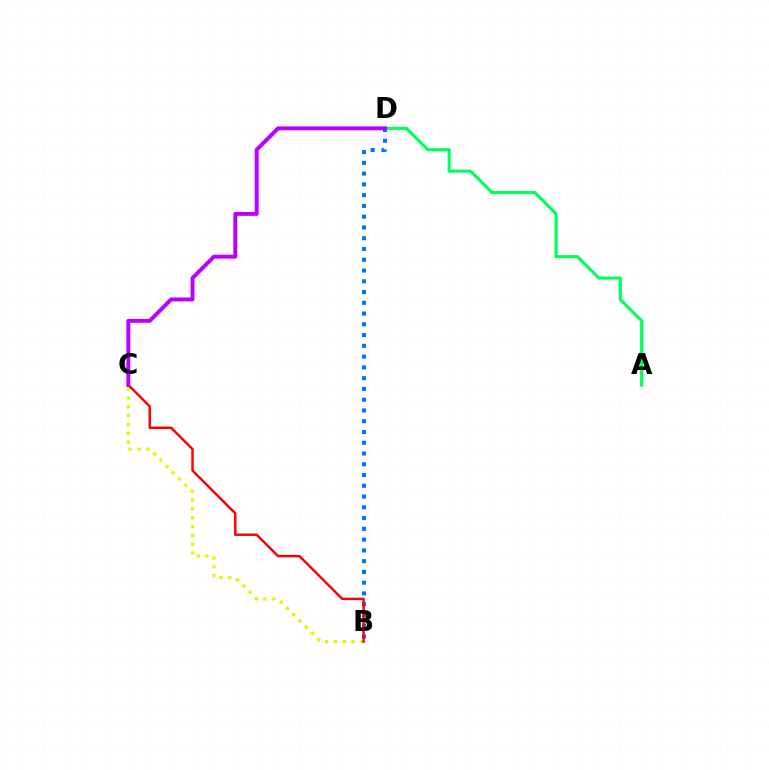{('A', 'D'): [{'color': '#00ff5c', 'line_style': 'solid', 'thickness': 2.27}], ('B', 'D'): [{'color': '#0074ff', 'line_style': 'dotted', 'thickness': 2.92}], ('B', 'C'): [{'color': '#d1ff00', 'line_style': 'dotted', 'thickness': 2.4}, {'color': '#ff0000', 'line_style': 'solid', 'thickness': 1.76}], ('C', 'D'): [{'color': '#b900ff', 'line_style': 'solid', 'thickness': 2.82}]}